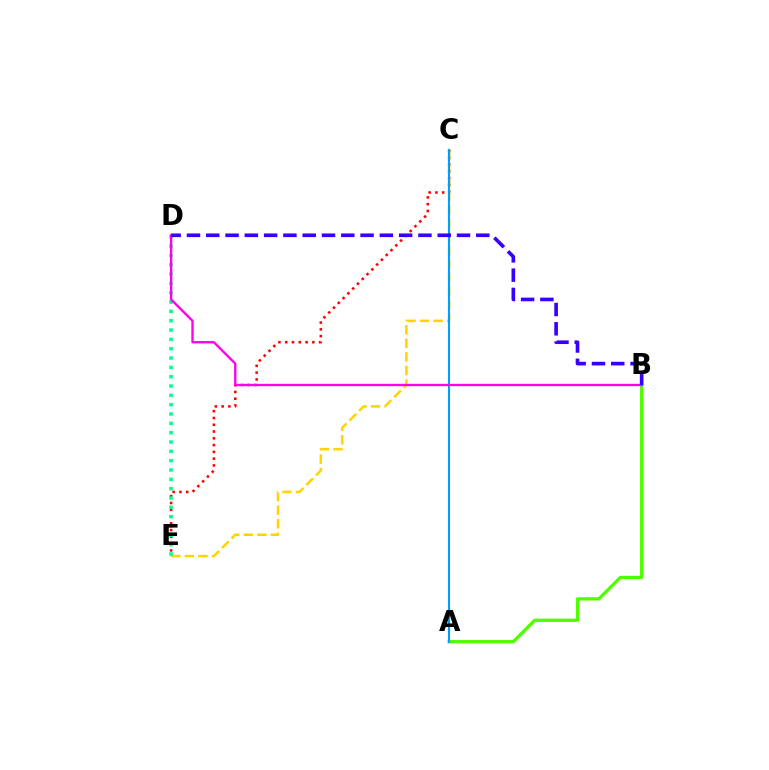{('A', 'B'): [{'color': '#4fff00', 'line_style': 'solid', 'thickness': 2.36}], ('C', 'E'): [{'color': '#ff0000', 'line_style': 'dotted', 'thickness': 1.84}, {'color': '#ffd500', 'line_style': 'dashed', 'thickness': 1.84}], ('A', 'C'): [{'color': '#009eff', 'line_style': 'solid', 'thickness': 1.53}], ('D', 'E'): [{'color': '#00ff86', 'line_style': 'dotted', 'thickness': 2.53}], ('B', 'D'): [{'color': '#ff00ed', 'line_style': 'solid', 'thickness': 1.69}, {'color': '#3700ff', 'line_style': 'dashed', 'thickness': 2.62}]}